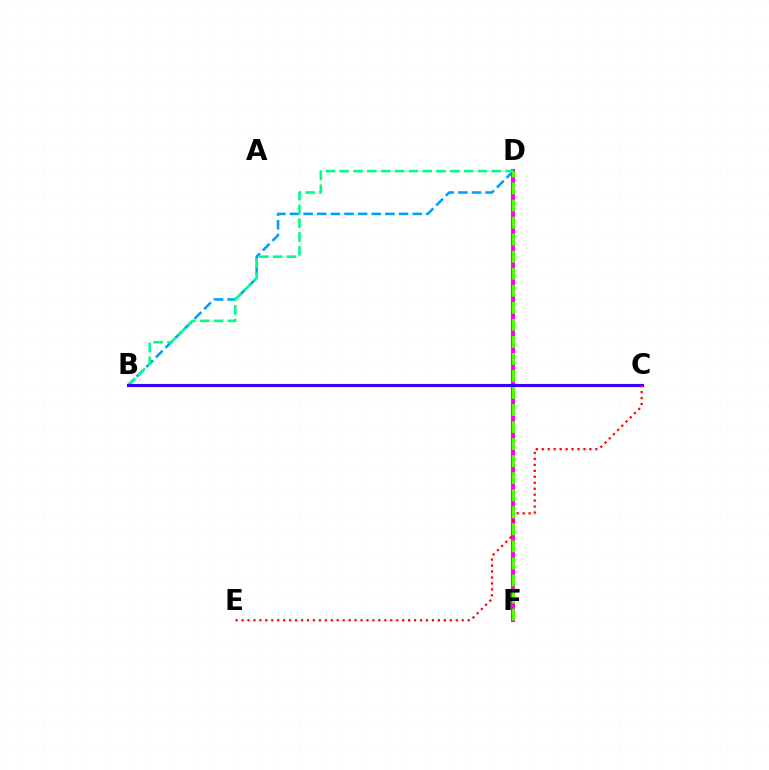{('B', 'D'): [{'color': '#009eff', 'line_style': 'dashed', 'thickness': 1.85}, {'color': '#00ff86', 'line_style': 'dashed', 'thickness': 1.88}], ('D', 'F'): [{'color': '#ffd500', 'line_style': 'solid', 'thickness': 2.92}, {'color': '#ff00ed', 'line_style': 'solid', 'thickness': 2.92}, {'color': '#4fff00', 'line_style': 'dashed', 'thickness': 2.32}], ('B', 'C'): [{'color': '#3700ff', 'line_style': 'solid', 'thickness': 2.25}], ('C', 'E'): [{'color': '#ff0000', 'line_style': 'dotted', 'thickness': 1.62}]}